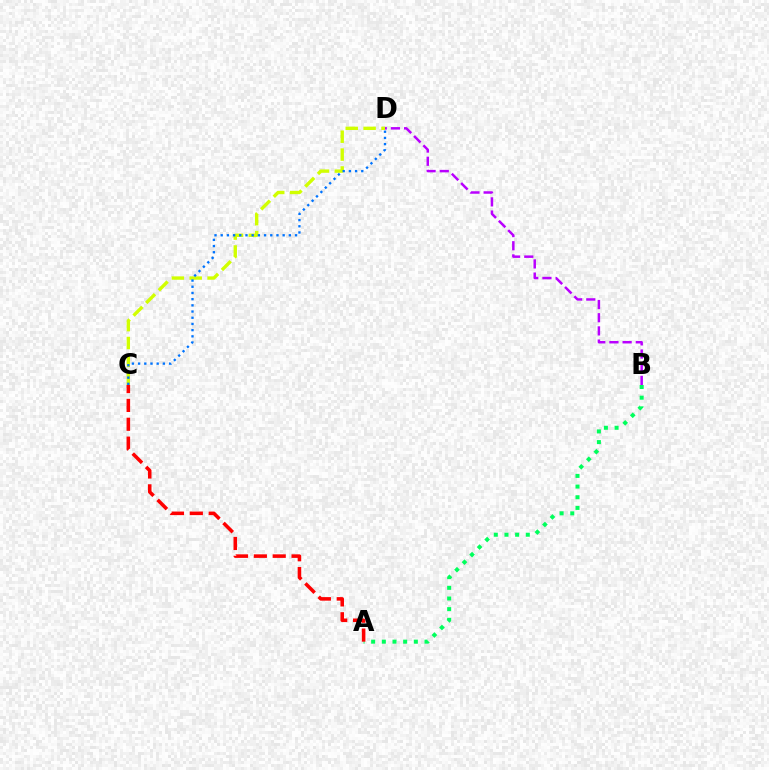{('A', 'B'): [{'color': '#00ff5c', 'line_style': 'dotted', 'thickness': 2.9}], ('C', 'D'): [{'color': '#d1ff00', 'line_style': 'dashed', 'thickness': 2.43}, {'color': '#0074ff', 'line_style': 'dotted', 'thickness': 1.68}], ('B', 'D'): [{'color': '#b900ff', 'line_style': 'dashed', 'thickness': 1.79}], ('A', 'C'): [{'color': '#ff0000', 'line_style': 'dashed', 'thickness': 2.56}]}